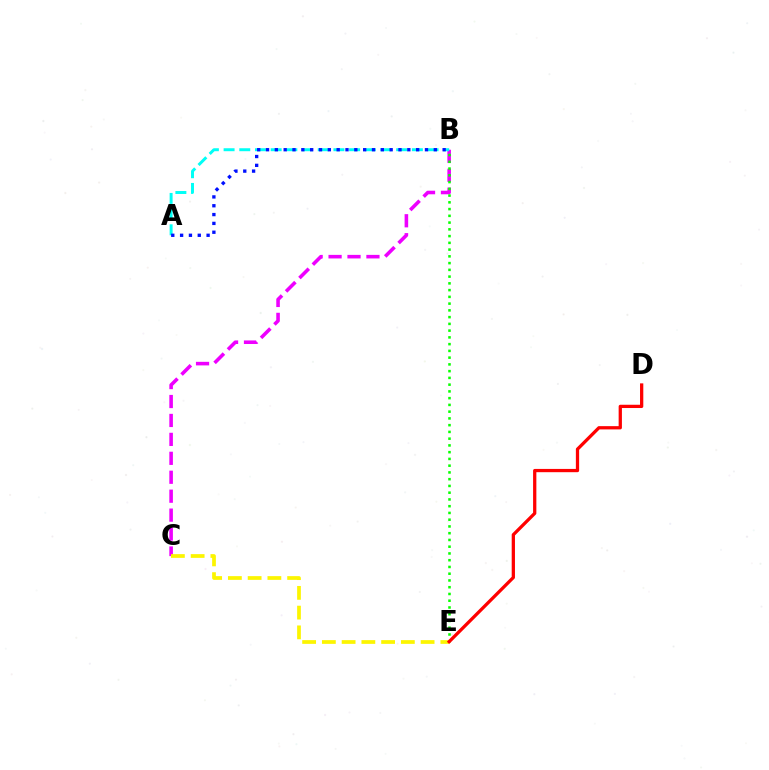{('B', 'C'): [{'color': '#ee00ff', 'line_style': 'dashed', 'thickness': 2.57}], ('B', 'E'): [{'color': '#08ff00', 'line_style': 'dotted', 'thickness': 1.83}], ('A', 'B'): [{'color': '#00fff6', 'line_style': 'dashed', 'thickness': 2.13}, {'color': '#0010ff', 'line_style': 'dotted', 'thickness': 2.4}], ('C', 'E'): [{'color': '#fcf500', 'line_style': 'dashed', 'thickness': 2.68}], ('D', 'E'): [{'color': '#ff0000', 'line_style': 'solid', 'thickness': 2.35}]}